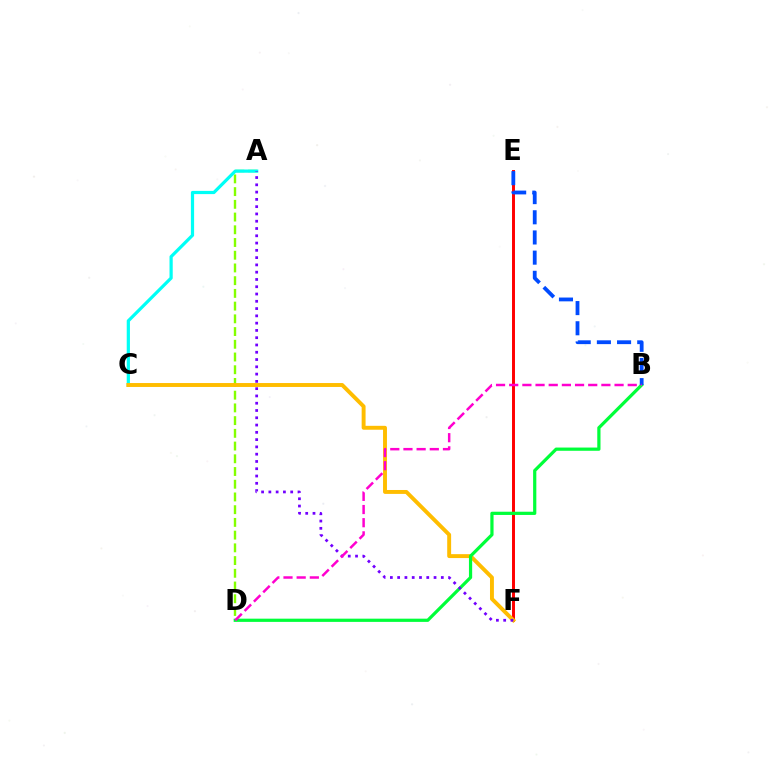{('E', 'F'): [{'color': '#ff0000', 'line_style': 'solid', 'thickness': 2.13}], ('A', 'D'): [{'color': '#84ff00', 'line_style': 'dashed', 'thickness': 1.73}], ('A', 'C'): [{'color': '#00fff6', 'line_style': 'solid', 'thickness': 2.31}], ('C', 'F'): [{'color': '#ffbd00', 'line_style': 'solid', 'thickness': 2.82}], ('B', 'D'): [{'color': '#00ff39', 'line_style': 'solid', 'thickness': 2.32}, {'color': '#ff00cf', 'line_style': 'dashed', 'thickness': 1.79}], ('B', 'E'): [{'color': '#004bff', 'line_style': 'dashed', 'thickness': 2.74}], ('A', 'F'): [{'color': '#7200ff', 'line_style': 'dotted', 'thickness': 1.98}]}